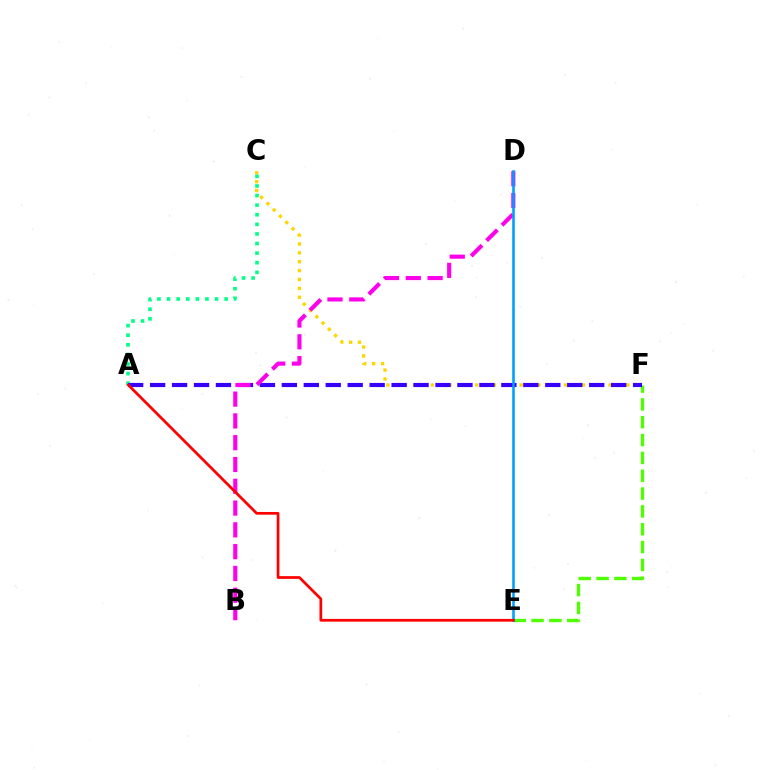{('C', 'F'): [{'color': '#ffd500', 'line_style': 'dotted', 'thickness': 2.41}], ('E', 'F'): [{'color': '#4fff00', 'line_style': 'dashed', 'thickness': 2.42}], ('A', 'C'): [{'color': '#00ff86', 'line_style': 'dotted', 'thickness': 2.61}], ('A', 'F'): [{'color': '#3700ff', 'line_style': 'dashed', 'thickness': 2.98}], ('B', 'D'): [{'color': '#ff00ed', 'line_style': 'dashed', 'thickness': 2.96}], ('D', 'E'): [{'color': '#009eff', 'line_style': 'solid', 'thickness': 1.86}], ('A', 'E'): [{'color': '#ff0000', 'line_style': 'solid', 'thickness': 1.95}]}